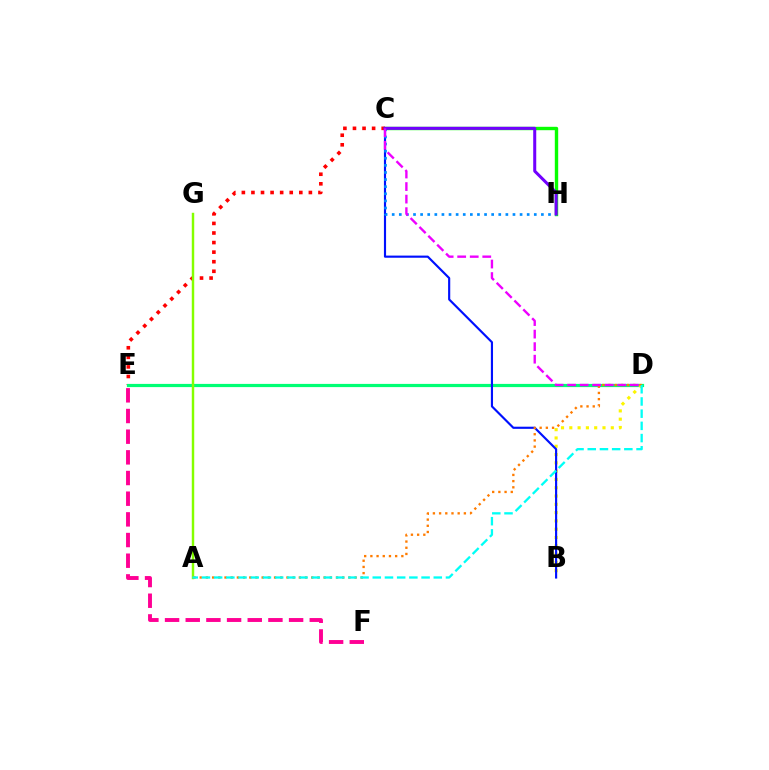{('C', 'H'): [{'color': '#08ff00', 'line_style': 'solid', 'thickness': 2.44}, {'color': '#008cff', 'line_style': 'dotted', 'thickness': 1.93}, {'color': '#7200ff', 'line_style': 'solid', 'thickness': 2.18}], ('C', 'E'): [{'color': '#ff0000', 'line_style': 'dotted', 'thickness': 2.6}], ('D', 'E'): [{'color': '#00ff74', 'line_style': 'solid', 'thickness': 2.31}], ('B', 'D'): [{'color': '#fcf500', 'line_style': 'dotted', 'thickness': 2.25}], ('A', 'G'): [{'color': '#84ff00', 'line_style': 'solid', 'thickness': 1.76}], ('E', 'F'): [{'color': '#ff0094', 'line_style': 'dashed', 'thickness': 2.81}], ('B', 'C'): [{'color': '#0010ff', 'line_style': 'solid', 'thickness': 1.55}], ('A', 'D'): [{'color': '#ff7c00', 'line_style': 'dotted', 'thickness': 1.68}, {'color': '#00fff6', 'line_style': 'dashed', 'thickness': 1.66}], ('C', 'D'): [{'color': '#ee00ff', 'line_style': 'dashed', 'thickness': 1.7}]}